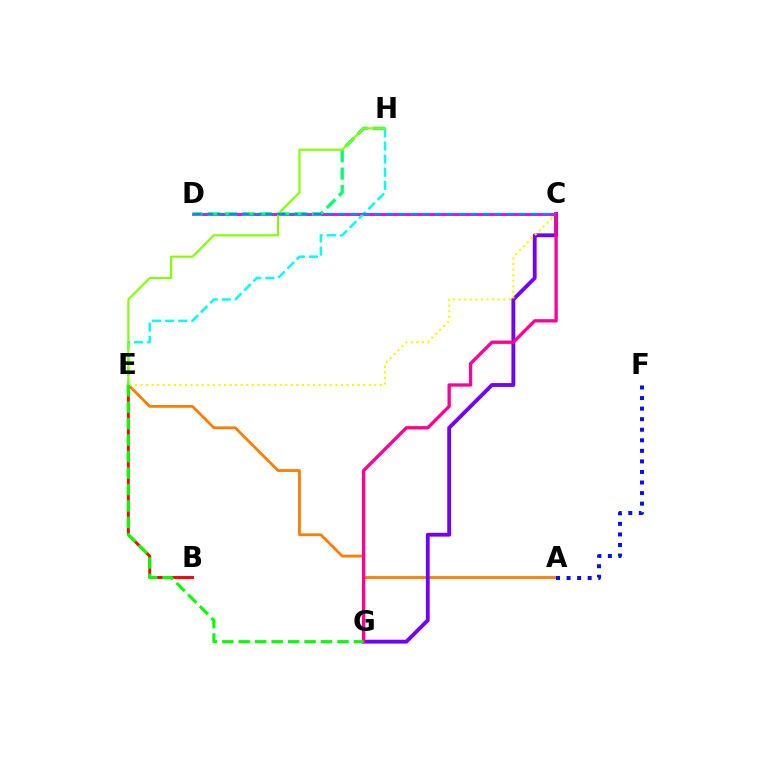{('C', 'D'): [{'color': '#ee00ff', 'line_style': 'solid', 'thickness': 2.08}, {'color': '#008cff', 'line_style': 'dashed', 'thickness': 1.63}], ('A', 'E'): [{'color': '#ff7c00', 'line_style': 'solid', 'thickness': 2.0}], ('D', 'H'): [{'color': '#00ff74', 'line_style': 'dashed', 'thickness': 2.36}], ('A', 'F'): [{'color': '#0010ff', 'line_style': 'dotted', 'thickness': 2.87}], ('B', 'E'): [{'color': '#ff0000', 'line_style': 'solid', 'thickness': 2.09}], ('C', 'G'): [{'color': '#7200ff', 'line_style': 'solid', 'thickness': 2.76}, {'color': '#ff0094', 'line_style': 'solid', 'thickness': 2.38}], ('E', 'H'): [{'color': '#00fff6', 'line_style': 'dashed', 'thickness': 1.78}, {'color': '#84ff00', 'line_style': 'solid', 'thickness': 1.52}], ('C', 'E'): [{'color': '#fcf500', 'line_style': 'dotted', 'thickness': 1.51}], ('E', 'G'): [{'color': '#08ff00', 'line_style': 'dashed', 'thickness': 2.24}]}